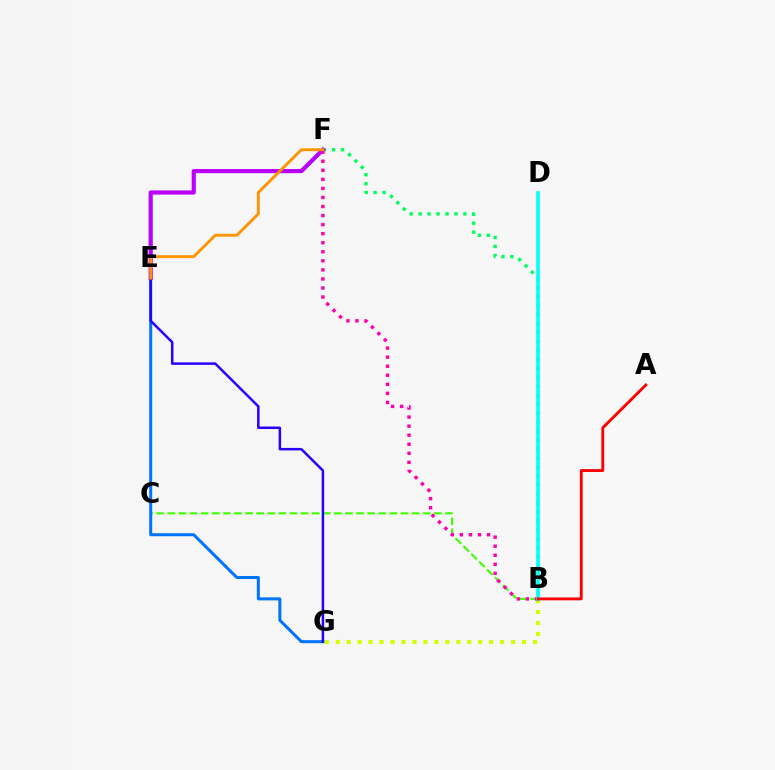{('B', 'F'): [{'color': '#00ff5c', 'line_style': 'dotted', 'thickness': 2.44}, {'color': '#ff00ac', 'line_style': 'dotted', 'thickness': 2.46}], ('B', 'C'): [{'color': '#3dff00', 'line_style': 'dashed', 'thickness': 1.51}], ('E', 'G'): [{'color': '#0074ff', 'line_style': 'solid', 'thickness': 2.17}, {'color': '#2500ff', 'line_style': 'solid', 'thickness': 1.79}], ('B', 'G'): [{'color': '#d1ff00', 'line_style': 'dotted', 'thickness': 2.98}], ('E', 'F'): [{'color': '#b900ff', 'line_style': 'solid', 'thickness': 2.99}, {'color': '#ff9400', 'line_style': 'solid', 'thickness': 2.06}], ('B', 'D'): [{'color': '#00fff6', 'line_style': 'solid', 'thickness': 2.58}], ('A', 'B'): [{'color': '#ff0000', 'line_style': 'solid', 'thickness': 2.06}]}